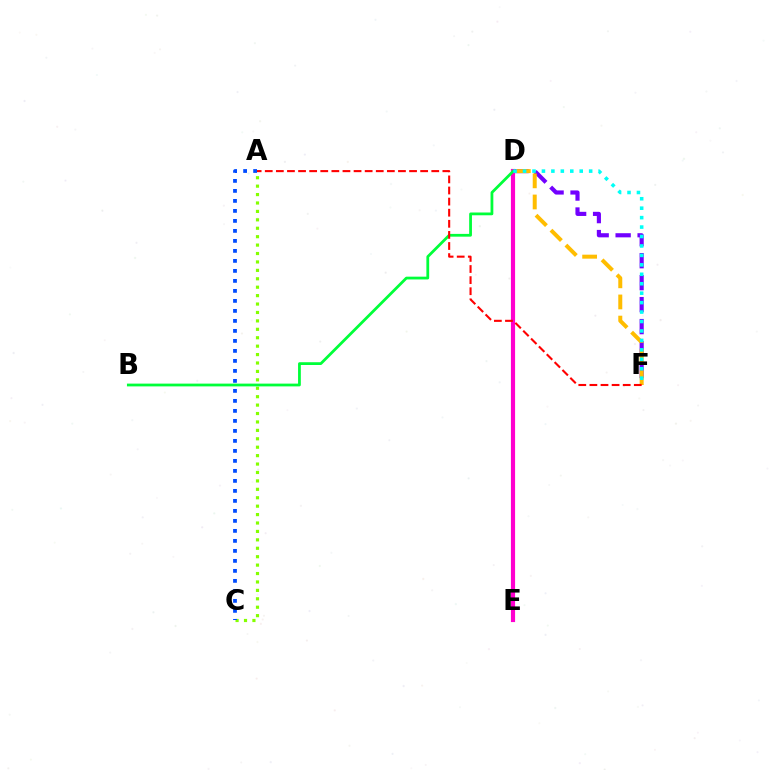{('A', 'C'): [{'color': '#84ff00', 'line_style': 'dotted', 'thickness': 2.29}, {'color': '#004bff', 'line_style': 'dotted', 'thickness': 2.72}], ('D', 'F'): [{'color': '#7200ff', 'line_style': 'dashed', 'thickness': 2.98}, {'color': '#ffbd00', 'line_style': 'dashed', 'thickness': 2.87}, {'color': '#00fff6', 'line_style': 'dotted', 'thickness': 2.57}], ('D', 'E'): [{'color': '#ff00cf', 'line_style': 'solid', 'thickness': 3.0}], ('B', 'D'): [{'color': '#00ff39', 'line_style': 'solid', 'thickness': 2.0}], ('A', 'F'): [{'color': '#ff0000', 'line_style': 'dashed', 'thickness': 1.51}]}